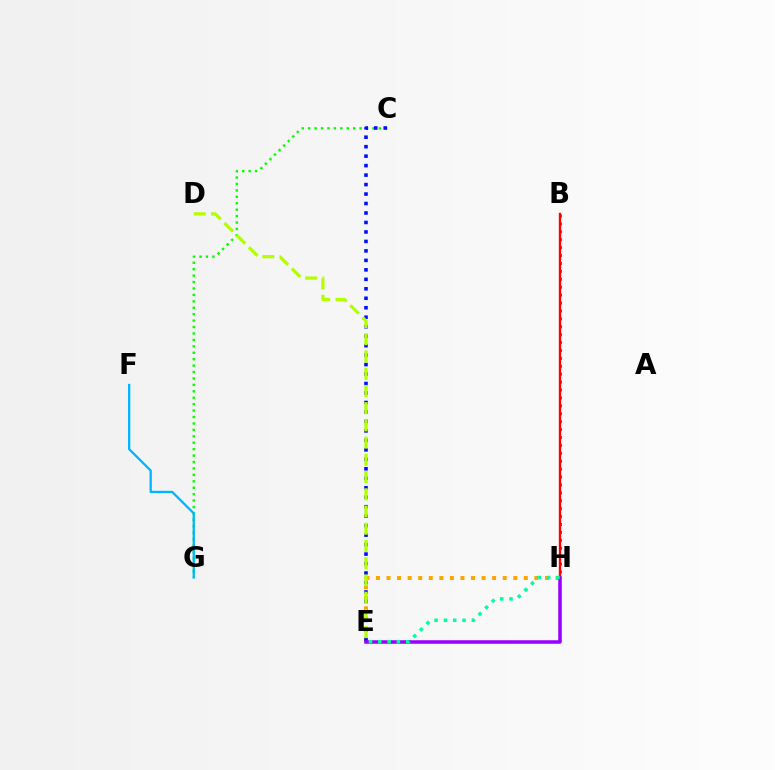{('E', 'H'): [{'color': '#ffa500', 'line_style': 'dotted', 'thickness': 2.87}, {'color': '#9b00ff', 'line_style': 'solid', 'thickness': 2.54}, {'color': '#00ff9d', 'line_style': 'dotted', 'thickness': 2.53}], ('B', 'H'): [{'color': '#ff00bd', 'line_style': 'dotted', 'thickness': 2.15}, {'color': '#ff0000', 'line_style': 'solid', 'thickness': 1.7}], ('C', 'G'): [{'color': '#08ff00', 'line_style': 'dotted', 'thickness': 1.75}], ('C', 'E'): [{'color': '#0010ff', 'line_style': 'dotted', 'thickness': 2.57}], ('D', 'E'): [{'color': '#b3ff00', 'line_style': 'dashed', 'thickness': 2.34}], ('F', 'G'): [{'color': '#00b5ff', 'line_style': 'solid', 'thickness': 1.65}]}